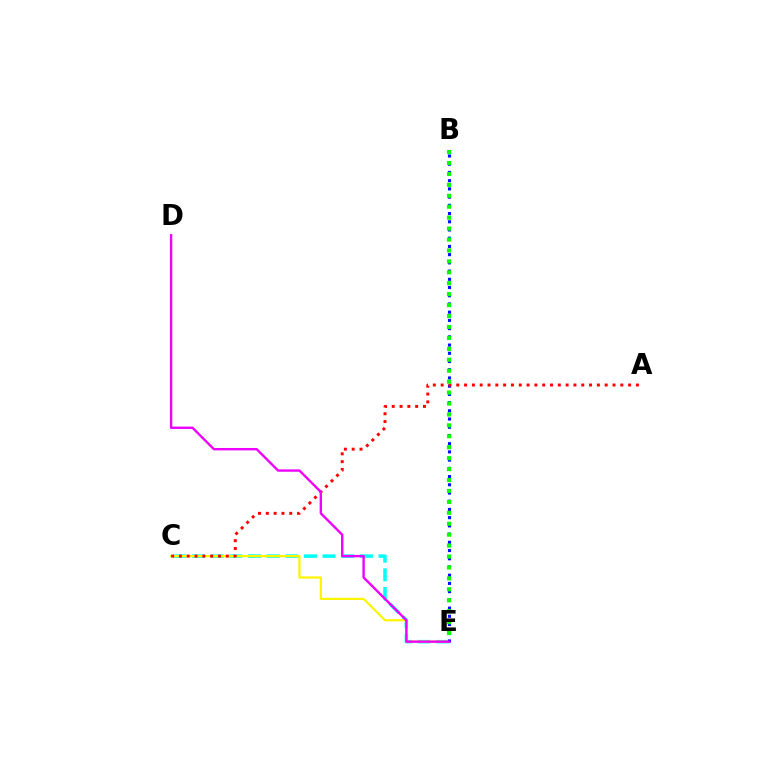{('C', 'E'): [{'color': '#00fff6', 'line_style': 'dashed', 'thickness': 2.54}, {'color': '#fcf500', 'line_style': 'solid', 'thickness': 1.6}], ('B', 'E'): [{'color': '#0010ff', 'line_style': 'dotted', 'thickness': 2.23}, {'color': '#08ff00', 'line_style': 'dotted', 'thickness': 2.97}], ('A', 'C'): [{'color': '#ff0000', 'line_style': 'dotted', 'thickness': 2.12}], ('D', 'E'): [{'color': '#ee00ff', 'line_style': 'solid', 'thickness': 1.71}]}